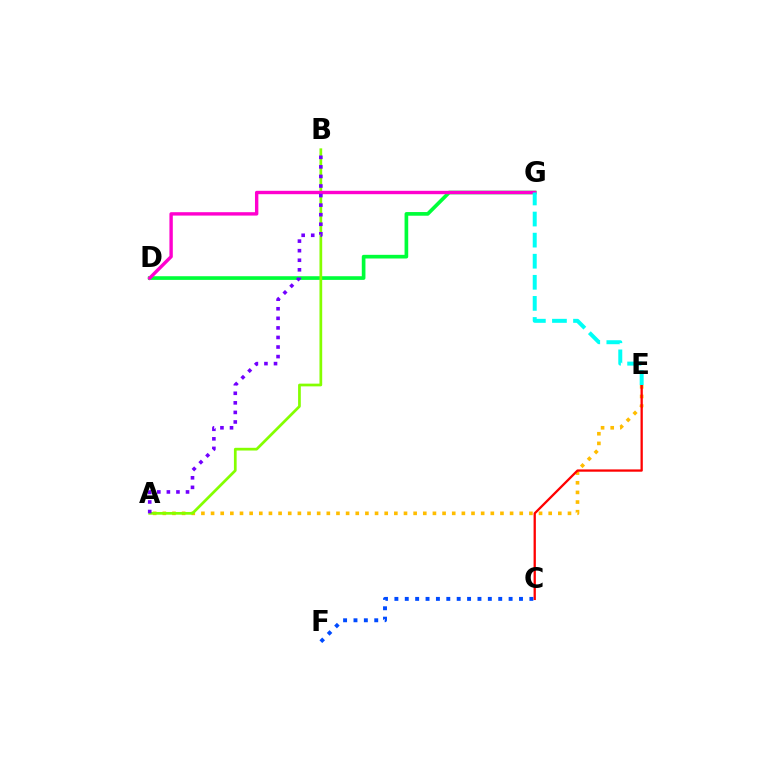{('D', 'G'): [{'color': '#00ff39', 'line_style': 'solid', 'thickness': 2.64}, {'color': '#ff00cf', 'line_style': 'solid', 'thickness': 2.44}], ('A', 'E'): [{'color': '#ffbd00', 'line_style': 'dotted', 'thickness': 2.62}], ('A', 'B'): [{'color': '#84ff00', 'line_style': 'solid', 'thickness': 1.96}, {'color': '#7200ff', 'line_style': 'dotted', 'thickness': 2.6}], ('C', 'E'): [{'color': '#ff0000', 'line_style': 'solid', 'thickness': 1.65}], ('C', 'F'): [{'color': '#004bff', 'line_style': 'dotted', 'thickness': 2.82}], ('E', 'G'): [{'color': '#00fff6', 'line_style': 'dashed', 'thickness': 2.86}]}